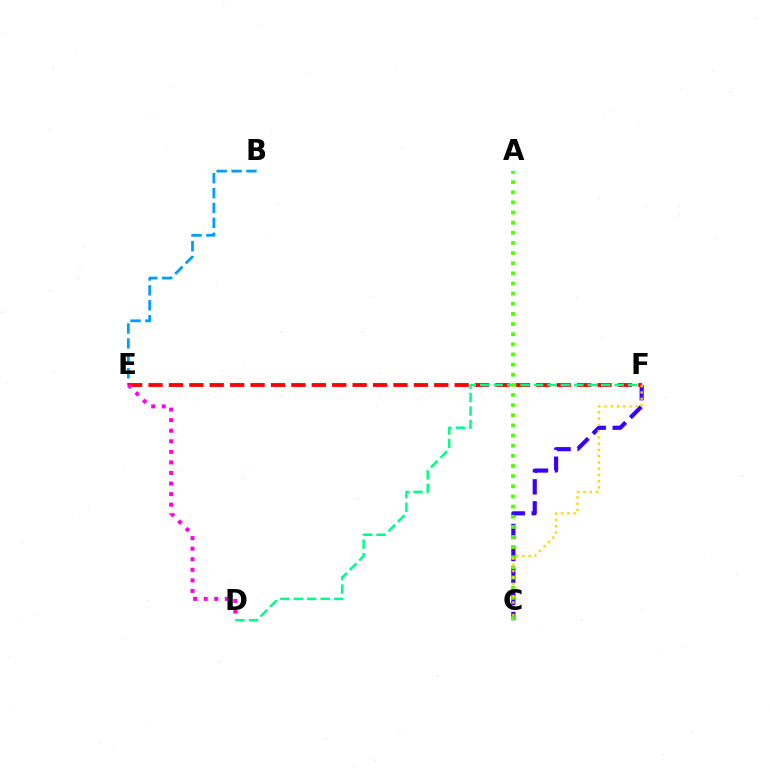{('C', 'F'): [{'color': '#3700ff', 'line_style': 'dashed', 'thickness': 2.99}, {'color': '#ffd500', 'line_style': 'dotted', 'thickness': 1.7}], ('B', 'E'): [{'color': '#009eff', 'line_style': 'dashed', 'thickness': 2.02}], ('E', 'F'): [{'color': '#ff0000', 'line_style': 'dashed', 'thickness': 2.77}], ('D', 'F'): [{'color': '#00ff86', 'line_style': 'dashed', 'thickness': 1.83}], ('D', 'E'): [{'color': '#ff00ed', 'line_style': 'dotted', 'thickness': 2.87}], ('A', 'C'): [{'color': '#4fff00', 'line_style': 'dotted', 'thickness': 2.75}]}